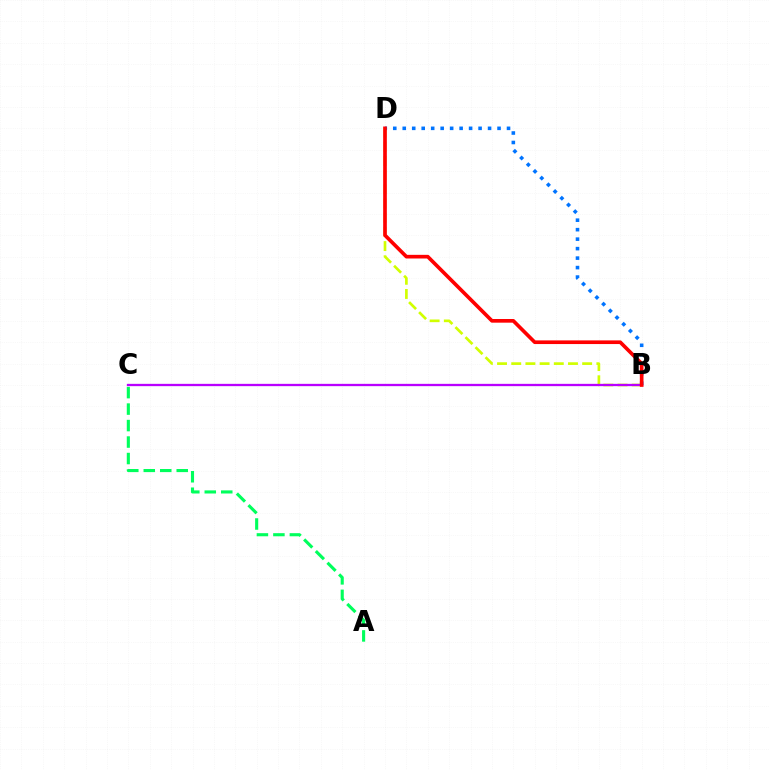{('B', 'D'): [{'color': '#d1ff00', 'line_style': 'dashed', 'thickness': 1.93}, {'color': '#0074ff', 'line_style': 'dotted', 'thickness': 2.58}, {'color': '#ff0000', 'line_style': 'solid', 'thickness': 2.64}], ('A', 'C'): [{'color': '#00ff5c', 'line_style': 'dashed', 'thickness': 2.24}], ('B', 'C'): [{'color': '#b900ff', 'line_style': 'solid', 'thickness': 1.66}]}